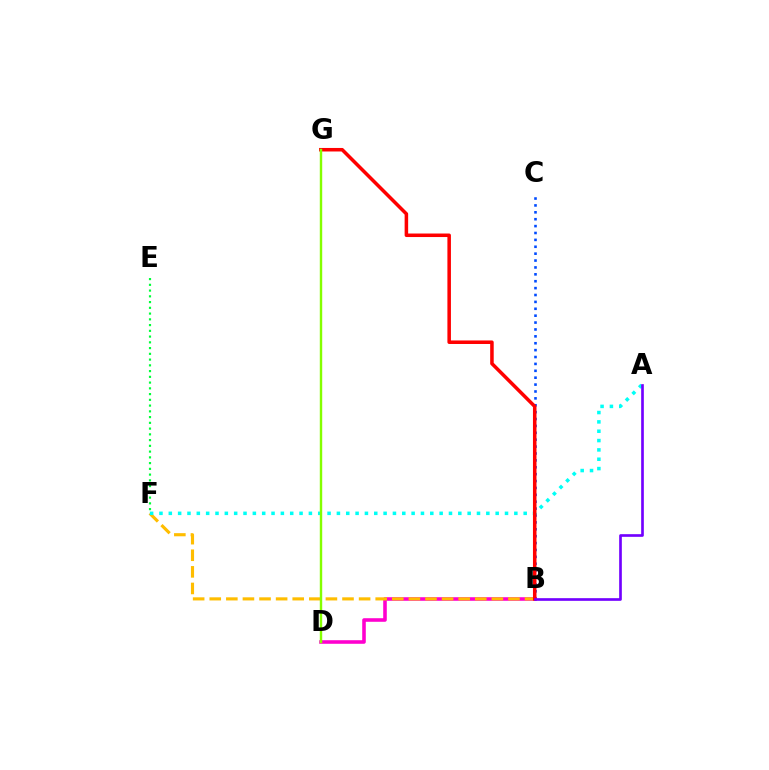{('B', 'C'): [{'color': '#004bff', 'line_style': 'dotted', 'thickness': 1.87}], ('B', 'D'): [{'color': '#ff00cf', 'line_style': 'solid', 'thickness': 2.58}], ('B', 'F'): [{'color': '#ffbd00', 'line_style': 'dashed', 'thickness': 2.25}], ('A', 'F'): [{'color': '#00fff6', 'line_style': 'dotted', 'thickness': 2.54}], ('B', 'G'): [{'color': '#ff0000', 'line_style': 'solid', 'thickness': 2.54}], ('D', 'G'): [{'color': '#84ff00', 'line_style': 'solid', 'thickness': 1.74}], ('E', 'F'): [{'color': '#00ff39', 'line_style': 'dotted', 'thickness': 1.56}], ('A', 'B'): [{'color': '#7200ff', 'line_style': 'solid', 'thickness': 1.92}]}